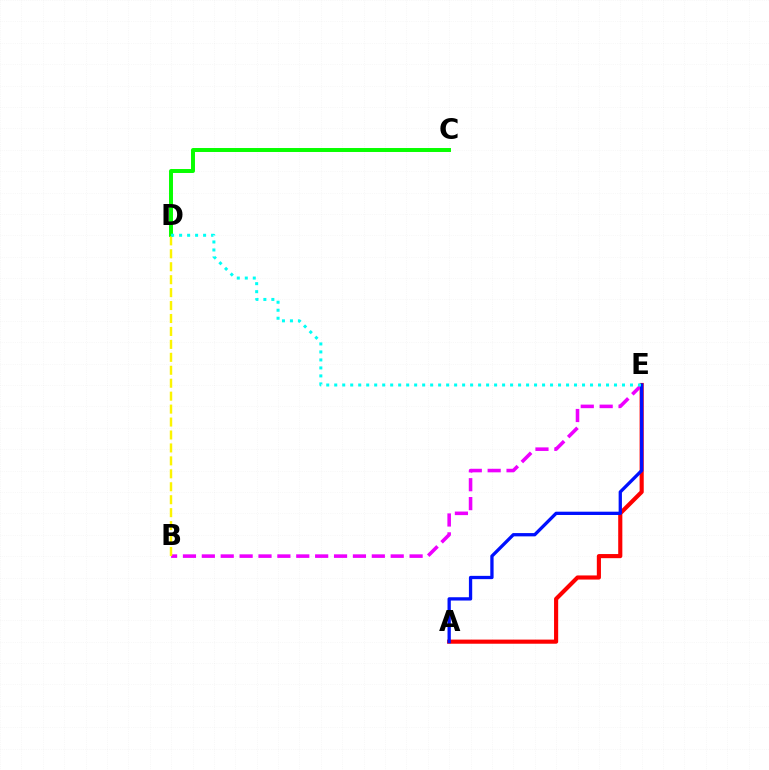{('A', 'E'): [{'color': '#ff0000', 'line_style': 'solid', 'thickness': 2.97}, {'color': '#0010ff', 'line_style': 'solid', 'thickness': 2.37}], ('B', 'E'): [{'color': '#ee00ff', 'line_style': 'dashed', 'thickness': 2.57}], ('C', 'D'): [{'color': '#08ff00', 'line_style': 'solid', 'thickness': 2.85}], ('B', 'D'): [{'color': '#fcf500', 'line_style': 'dashed', 'thickness': 1.76}], ('D', 'E'): [{'color': '#00fff6', 'line_style': 'dotted', 'thickness': 2.17}]}